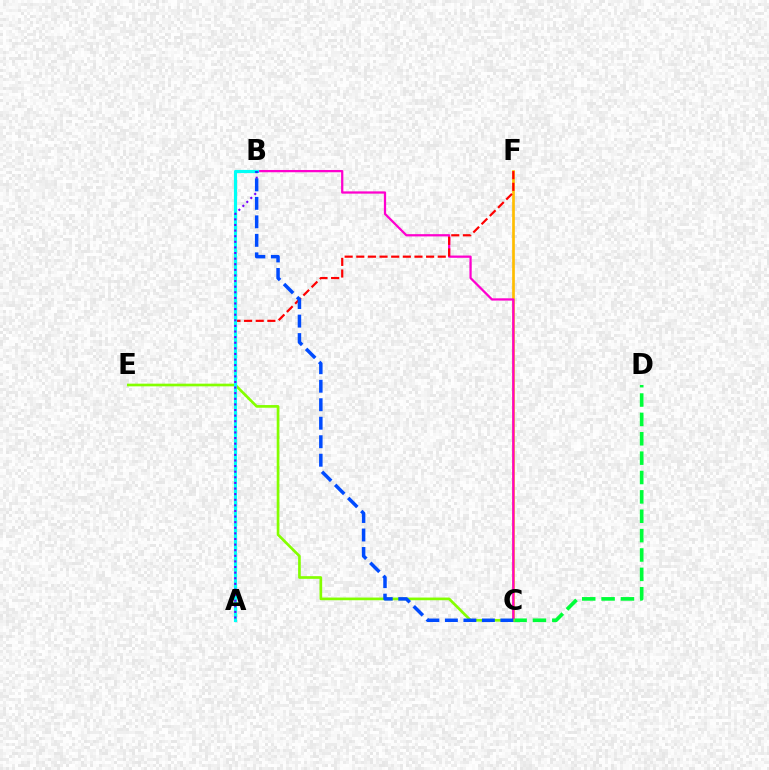{('C', 'F'): [{'color': '#ffbd00', 'line_style': 'solid', 'thickness': 1.94}], ('C', 'D'): [{'color': '#00ff39', 'line_style': 'dashed', 'thickness': 2.63}], ('B', 'C'): [{'color': '#ff00cf', 'line_style': 'solid', 'thickness': 1.63}, {'color': '#004bff', 'line_style': 'dashed', 'thickness': 2.51}], ('A', 'F'): [{'color': '#ff0000', 'line_style': 'dashed', 'thickness': 1.58}], ('C', 'E'): [{'color': '#84ff00', 'line_style': 'solid', 'thickness': 1.93}], ('A', 'B'): [{'color': '#00fff6', 'line_style': 'solid', 'thickness': 2.27}, {'color': '#7200ff', 'line_style': 'dotted', 'thickness': 1.52}]}